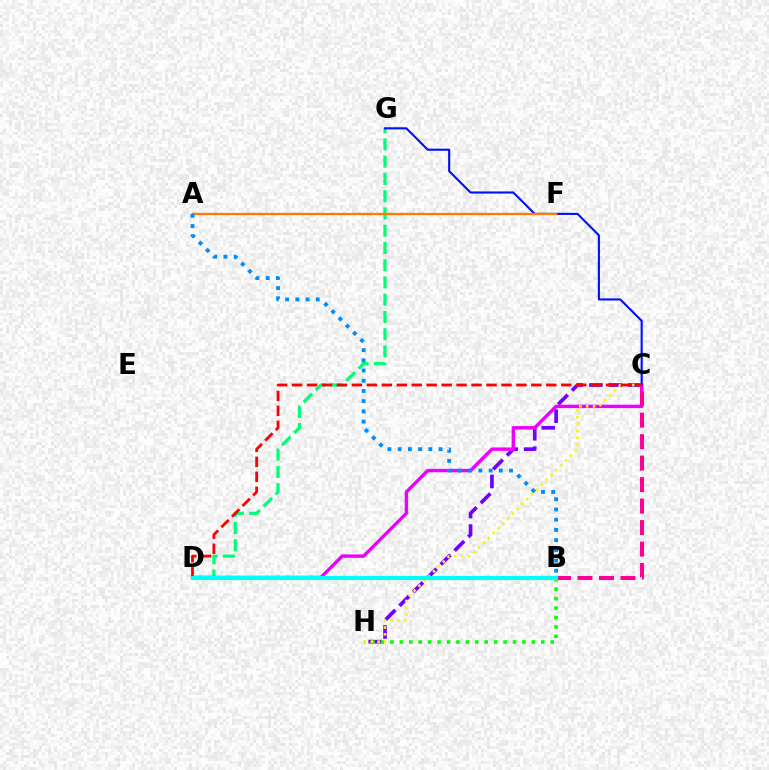{('C', 'H'): [{'color': '#7200ff', 'line_style': 'dashed', 'thickness': 2.65}, {'color': '#fcf500', 'line_style': 'dotted', 'thickness': 1.86}], ('D', 'G'): [{'color': '#00ff74', 'line_style': 'dashed', 'thickness': 2.34}], ('C', 'D'): [{'color': '#ee00ff', 'line_style': 'solid', 'thickness': 2.46}, {'color': '#ff0000', 'line_style': 'dashed', 'thickness': 2.03}], ('B', 'H'): [{'color': '#08ff00', 'line_style': 'dotted', 'thickness': 2.56}], ('C', 'G'): [{'color': '#0010ff', 'line_style': 'solid', 'thickness': 1.52}], ('A', 'F'): [{'color': '#ff7c00', 'line_style': 'solid', 'thickness': 1.66}], ('B', 'C'): [{'color': '#ff0094', 'line_style': 'dashed', 'thickness': 2.92}], ('B', 'D'): [{'color': '#84ff00', 'line_style': 'dotted', 'thickness': 2.27}, {'color': '#00fff6', 'line_style': 'solid', 'thickness': 2.97}], ('A', 'B'): [{'color': '#008cff', 'line_style': 'dotted', 'thickness': 2.77}]}